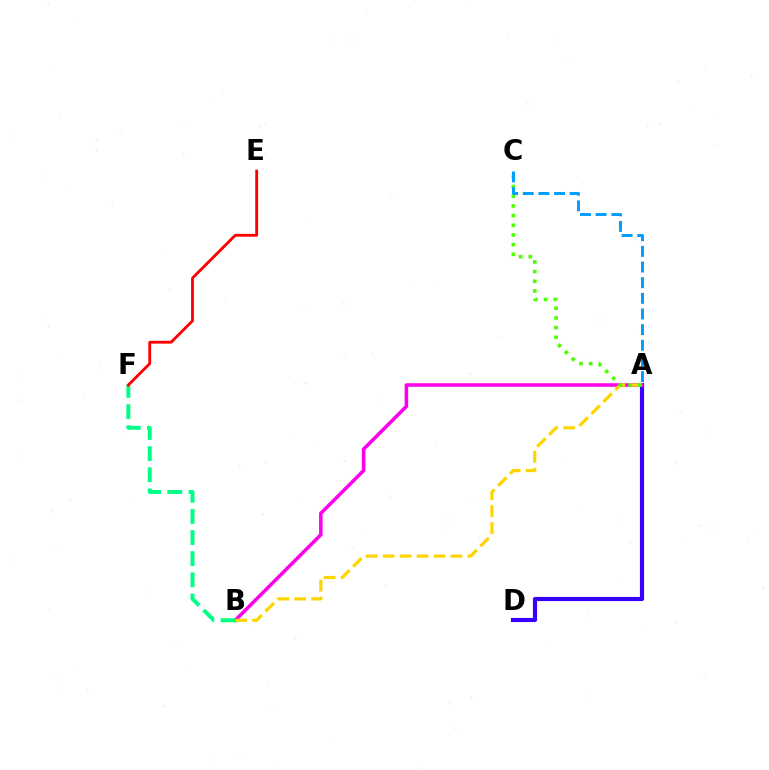{('A', 'D'): [{'color': '#3700ff', 'line_style': 'solid', 'thickness': 3.0}], ('A', 'B'): [{'color': '#ff00ed', 'line_style': 'solid', 'thickness': 2.56}, {'color': '#ffd500', 'line_style': 'dashed', 'thickness': 2.3}], ('A', 'C'): [{'color': '#4fff00', 'line_style': 'dotted', 'thickness': 2.63}, {'color': '#009eff', 'line_style': 'dashed', 'thickness': 2.13}], ('B', 'F'): [{'color': '#00ff86', 'line_style': 'dashed', 'thickness': 2.87}], ('E', 'F'): [{'color': '#ff0000', 'line_style': 'solid', 'thickness': 2.04}]}